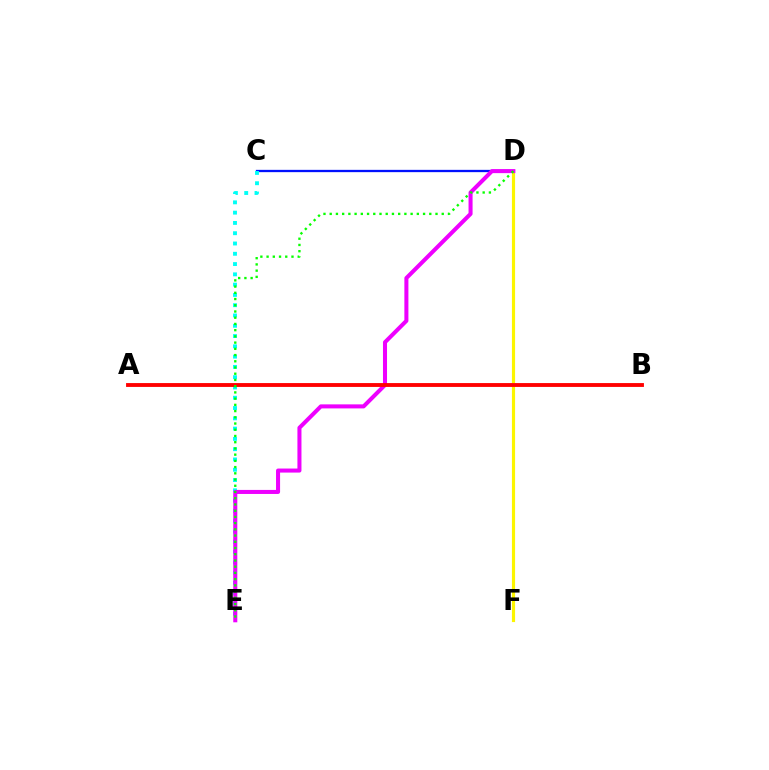{('C', 'D'): [{'color': '#0010ff', 'line_style': 'solid', 'thickness': 1.65}], ('C', 'E'): [{'color': '#00fff6', 'line_style': 'dotted', 'thickness': 2.79}], ('D', 'F'): [{'color': '#fcf500', 'line_style': 'solid', 'thickness': 2.27}], ('D', 'E'): [{'color': '#ee00ff', 'line_style': 'solid', 'thickness': 2.91}, {'color': '#08ff00', 'line_style': 'dotted', 'thickness': 1.69}], ('A', 'B'): [{'color': '#ff0000', 'line_style': 'solid', 'thickness': 2.78}]}